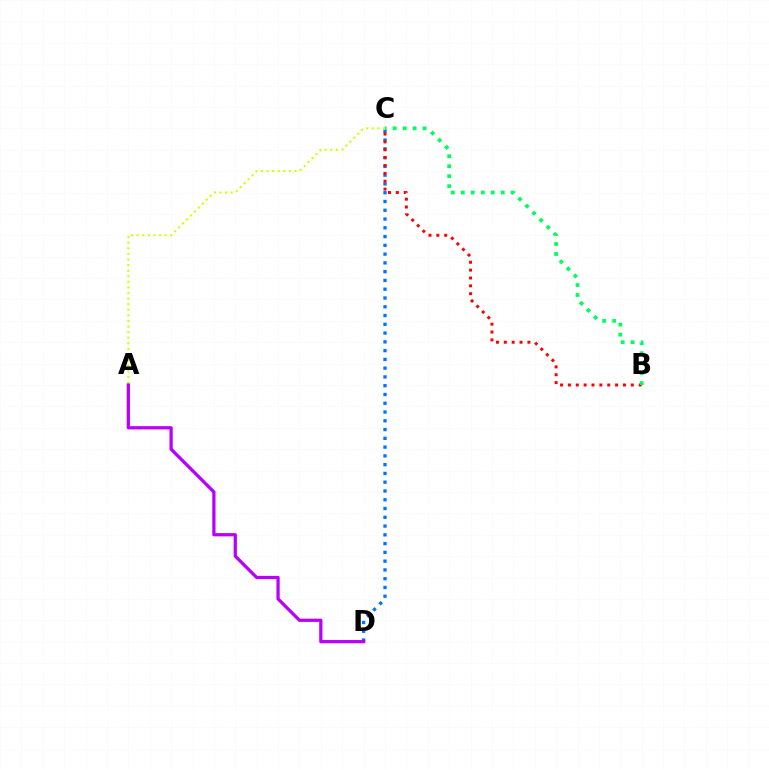{('C', 'D'): [{'color': '#0074ff', 'line_style': 'dotted', 'thickness': 2.38}], ('B', 'C'): [{'color': '#ff0000', 'line_style': 'dotted', 'thickness': 2.14}, {'color': '#00ff5c', 'line_style': 'dotted', 'thickness': 2.71}], ('A', 'C'): [{'color': '#d1ff00', 'line_style': 'dotted', 'thickness': 1.52}], ('A', 'D'): [{'color': '#b900ff', 'line_style': 'solid', 'thickness': 2.34}]}